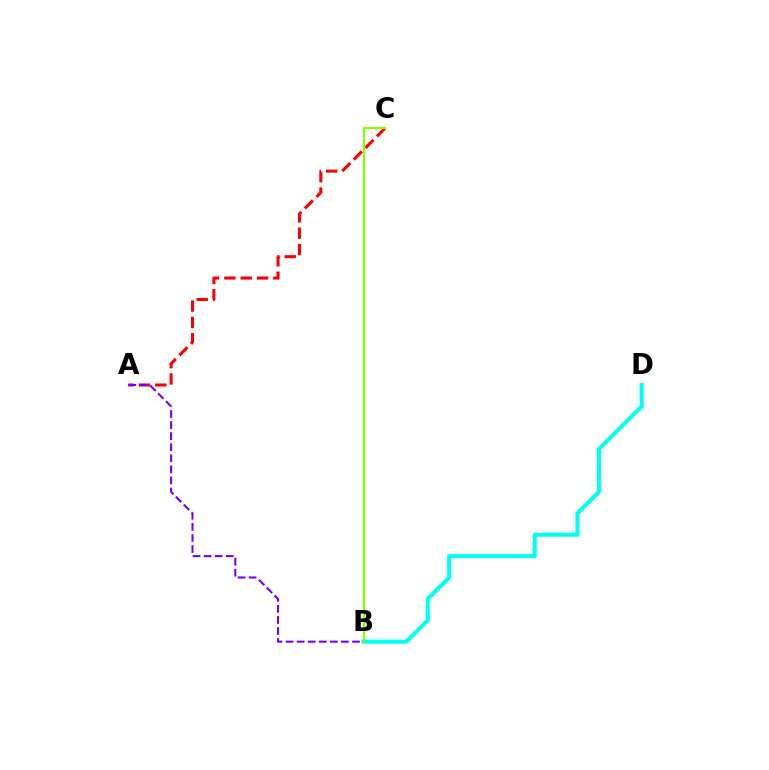{('A', 'C'): [{'color': '#ff0000', 'line_style': 'dashed', 'thickness': 2.22}], ('B', 'D'): [{'color': '#00fff6', 'line_style': 'solid', 'thickness': 2.94}], ('A', 'B'): [{'color': '#7200ff', 'line_style': 'dashed', 'thickness': 1.5}], ('B', 'C'): [{'color': '#84ff00', 'line_style': 'solid', 'thickness': 1.58}]}